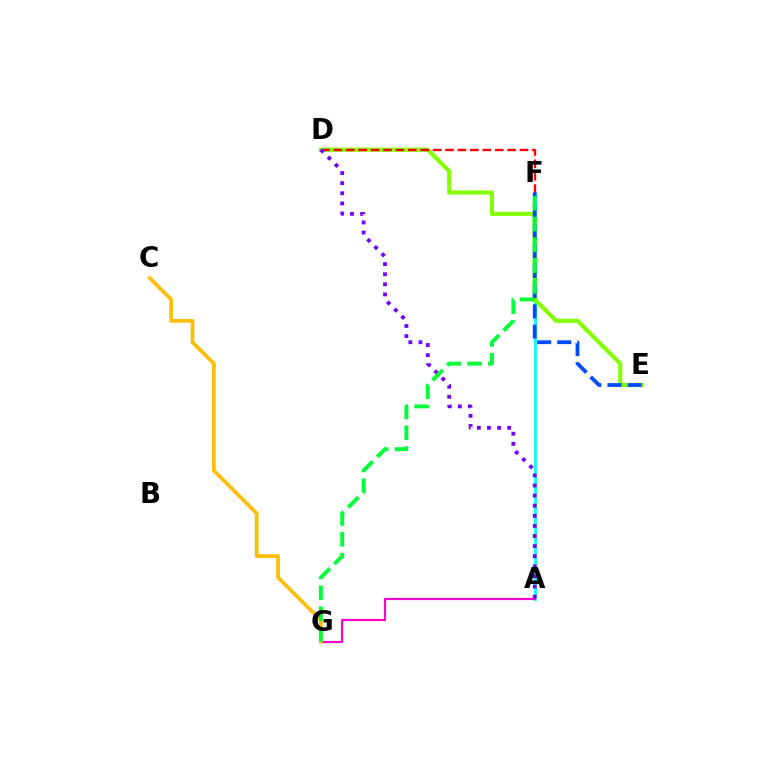{('A', 'F'): [{'color': '#00fff6', 'line_style': 'solid', 'thickness': 1.97}], ('A', 'G'): [{'color': '#ff00cf', 'line_style': 'solid', 'thickness': 1.57}], ('D', 'E'): [{'color': '#84ff00', 'line_style': 'solid', 'thickness': 2.98}], ('D', 'F'): [{'color': '#ff0000', 'line_style': 'dashed', 'thickness': 1.69}], ('E', 'F'): [{'color': '#004bff', 'line_style': 'dashed', 'thickness': 2.73}], ('A', 'D'): [{'color': '#7200ff', 'line_style': 'dotted', 'thickness': 2.75}], ('C', 'G'): [{'color': '#ffbd00', 'line_style': 'solid', 'thickness': 2.64}], ('F', 'G'): [{'color': '#00ff39', 'line_style': 'dashed', 'thickness': 2.83}]}